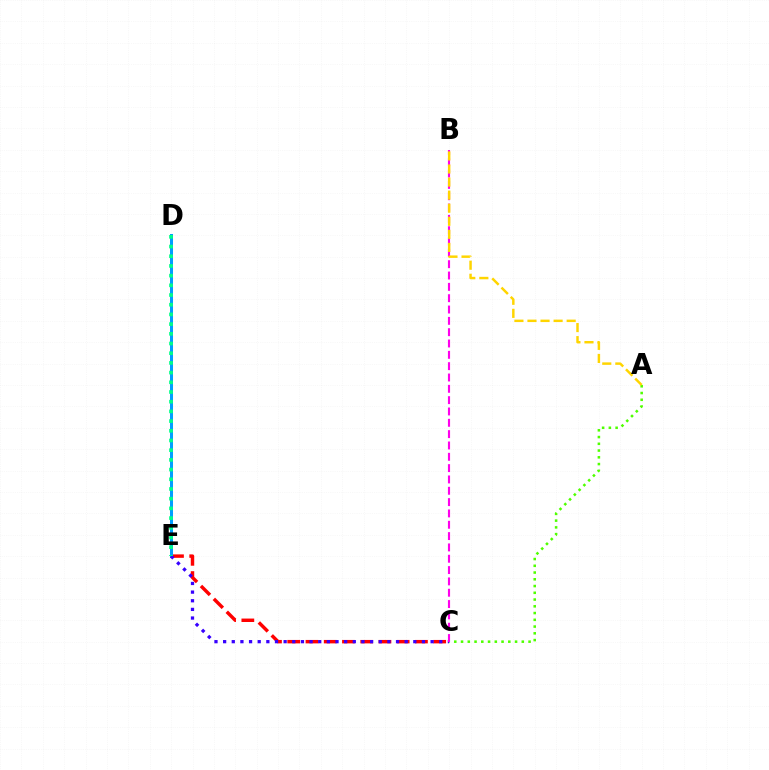{('C', 'E'): [{'color': '#ff0000', 'line_style': 'dashed', 'thickness': 2.48}, {'color': '#3700ff', 'line_style': 'dotted', 'thickness': 2.35}], ('D', 'E'): [{'color': '#009eff', 'line_style': 'solid', 'thickness': 2.17}, {'color': '#00ff86', 'line_style': 'dotted', 'thickness': 2.63}], ('A', 'C'): [{'color': '#4fff00', 'line_style': 'dotted', 'thickness': 1.83}], ('B', 'C'): [{'color': '#ff00ed', 'line_style': 'dashed', 'thickness': 1.54}], ('A', 'B'): [{'color': '#ffd500', 'line_style': 'dashed', 'thickness': 1.77}]}